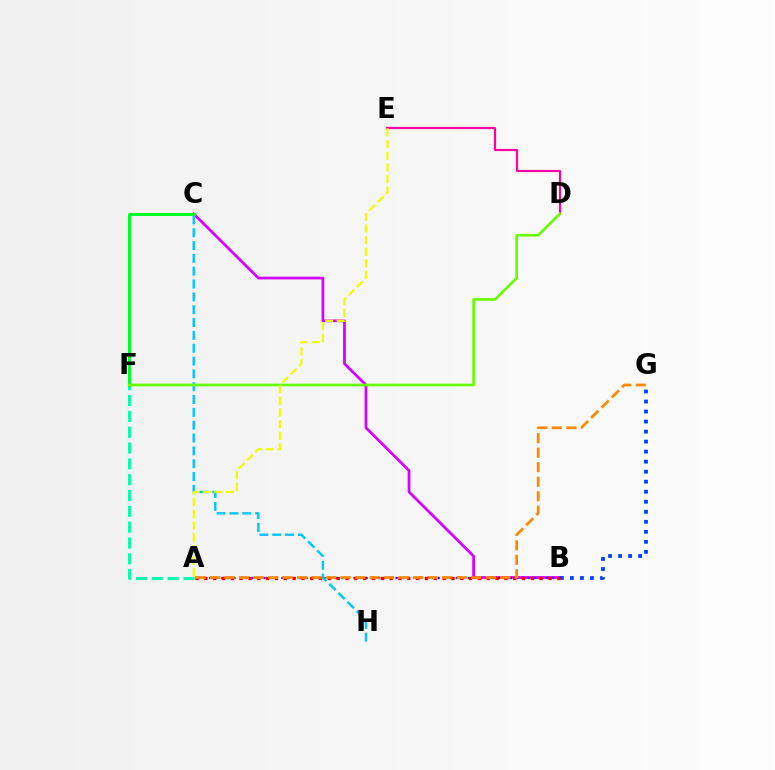{('B', 'C'): [{'color': '#d600ff', 'line_style': 'solid', 'thickness': 1.97}], ('A', 'B'): [{'color': '#4f00ff', 'line_style': 'dotted', 'thickness': 1.63}, {'color': '#ff0000', 'line_style': 'dotted', 'thickness': 2.4}], ('C', 'H'): [{'color': '#00c7ff', 'line_style': 'dashed', 'thickness': 1.74}], ('A', 'F'): [{'color': '#00ffaf', 'line_style': 'dashed', 'thickness': 2.15}], ('C', 'F'): [{'color': '#00ff27', 'line_style': 'solid', 'thickness': 2.15}], ('B', 'G'): [{'color': '#003fff', 'line_style': 'dotted', 'thickness': 2.72}], ('D', 'E'): [{'color': '#ff00a0', 'line_style': 'solid', 'thickness': 1.57}], ('D', 'F'): [{'color': '#66ff00', 'line_style': 'solid', 'thickness': 1.91}], ('A', 'E'): [{'color': '#eeff00', 'line_style': 'dashed', 'thickness': 1.58}], ('A', 'G'): [{'color': '#ff8800', 'line_style': 'dashed', 'thickness': 1.97}]}